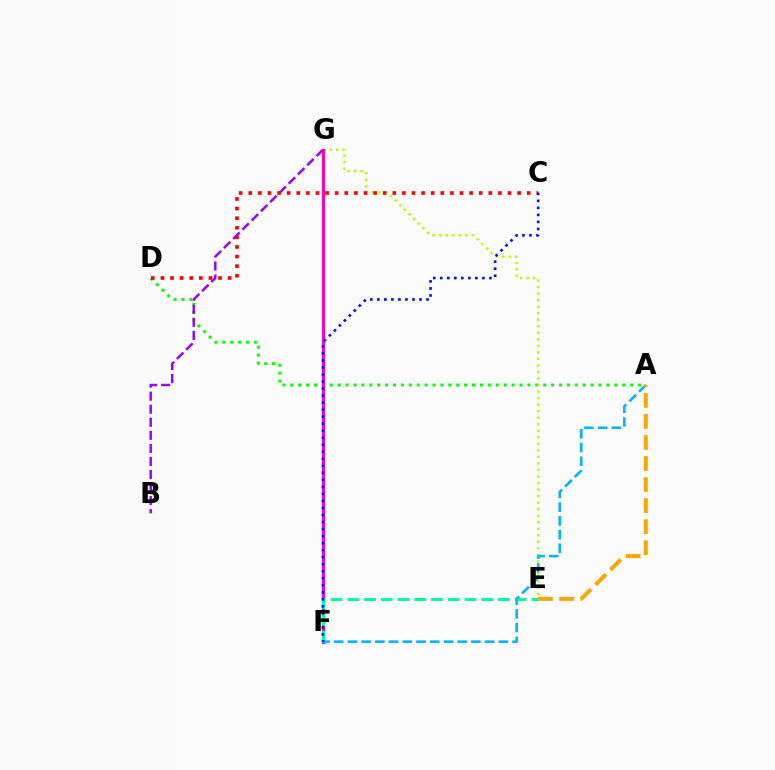{('A', 'D'): [{'color': '#08ff00', 'line_style': 'dotted', 'thickness': 2.15}], ('B', 'G'): [{'color': '#9b00ff', 'line_style': 'dashed', 'thickness': 1.77}], ('E', 'G'): [{'color': '#b3ff00', 'line_style': 'dotted', 'thickness': 1.78}], ('F', 'G'): [{'color': '#ff00bd', 'line_style': 'solid', 'thickness': 2.23}], ('C', 'D'): [{'color': '#ff0000', 'line_style': 'dotted', 'thickness': 2.61}], ('E', 'F'): [{'color': '#00ff9d', 'line_style': 'dashed', 'thickness': 2.27}], ('A', 'F'): [{'color': '#00b5ff', 'line_style': 'dashed', 'thickness': 1.86}], ('A', 'E'): [{'color': '#ffa500', 'line_style': 'dashed', 'thickness': 2.86}], ('C', 'F'): [{'color': '#0010ff', 'line_style': 'dotted', 'thickness': 1.91}]}